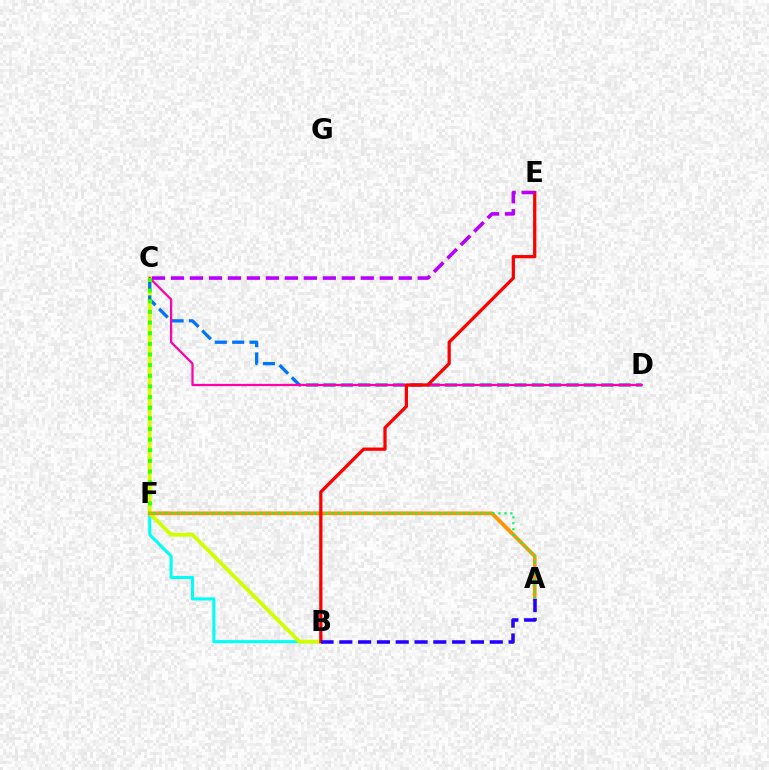{('B', 'F'): [{'color': '#00fff6', 'line_style': 'solid', 'thickness': 2.21}], ('B', 'C'): [{'color': '#d1ff00', 'line_style': 'solid', 'thickness': 2.75}], ('C', 'D'): [{'color': '#0074ff', 'line_style': 'dashed', 'thickness': 2.36}, {'color': '#ff00ac', 'line_style': 'solid', 'thickness': 1.61}], ('A', 'F'): [{'color': '#ff9400', 'line_style': 'solid', 'thickness': 2.72}, {'color': '#00ff5c', 'line_style': 'dotted', 'thickness': 1.62}], ('C', 'F'): [{'color': '#3dff00', 'line_style': 'dotted', 'thickness': 2.89}], ('B', 'E'): [{'color': '#ff0000', 'line_style': 'solid', 'thickness': 2.34}], ('C', 'E'): [{'color': '#b900ff', 'line_style': 'dashed', 'thickness': 2.58}], ('A', 'B'): [{'color': '#2500ff', 'line_style': 'dashed', 'thickness': 2.55}]}